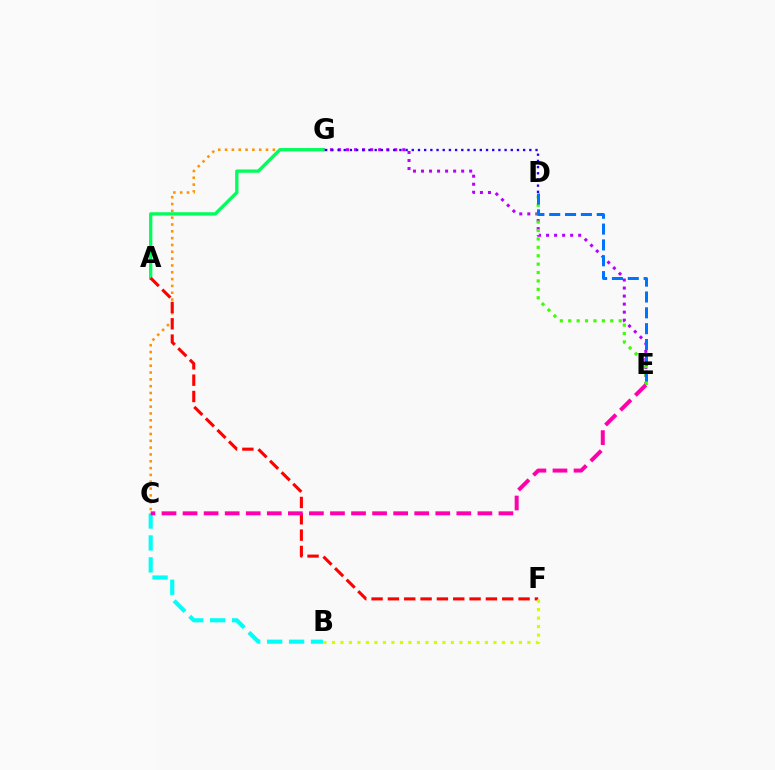{('E', 'G'): [{'color': '#b900ff', 'line_style': 'dotted', 'thickness': 2.18}], ('C', 'G'): [{'color': '#ff9400', 'line_style': 'dotted', 'thickness': 1.85}], ('D', 'E'): [{'color': '#3dff00', 'line_style': 'dotted', 'thickness': 2.28}, {'color': '#0074ff', 'line_style': 'dashed', 'thickness': 2.15}], ('A', 'G'): [{'color': '#00ff5c', 'line_style': 'solid', 'thickness': 2.38}], ('A', 'F'): [{'color': '#ff0000', 'line_style': 'dashed', 'thickness': 2.22}], ('B', 'F'): [{'color': '#d1ff00', 'line_style': 'dotted', 'thickness': 2.31}], ('B', 'C'): [{'color': '#00fff6', 'line_style': 'dashed', 'thickness': 2.98}], ('C', 'E'): [{'color': '#ff00ac', 'line_style': 'dashed', 'thickness': 2.86}], ('D', 'G'): [{'color': '#2500ff', 'line_style': 'dotted', 'thickness': 1.68}]}